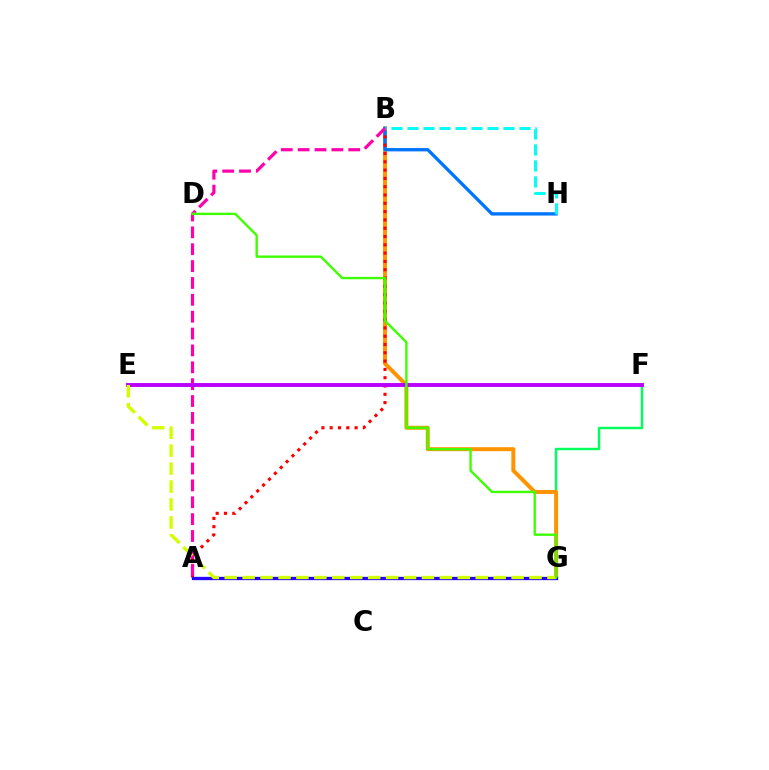{('F', 'G'): [{'color': '#00ff5c', 'line_style': 'solid', 'thickness': 1.75}], ('B', 'G'): [{'color': '#ff9400', 'line_style': 'solid', 'thickness': 2.86}], ('B', 'H'): [{'color': '#0074ff', 'line_style': 'solid', 'thickness': 2.39}, {'color': '#00fff6', 'line_style': 'dashed', 'thickness': 2.17}], ('A', 'B'): [{'color': '#ff0000', 'line_style': 'dotted', 'thickness': 2.26}, {'color': '#ff00ac', 'line_style': 'dashed', 'thickness': 2.29}], ('A', 'G'): [{'color': '#2500ff', 'line_style': 'solid', 'thickness': 2.38}], ('E', 'F'): [{'color': '#b900ff', 'line_style': 'solid', 'thickness': 2.81}], ('E', 'G'): [{'color': '#d1ff00', 'line_style': 'dashed', 'thickness': 2.44}], ('D', 'G'): [{'color': '#3dff00', 'line_style': 'solid', 'thickness': 1.7}]}